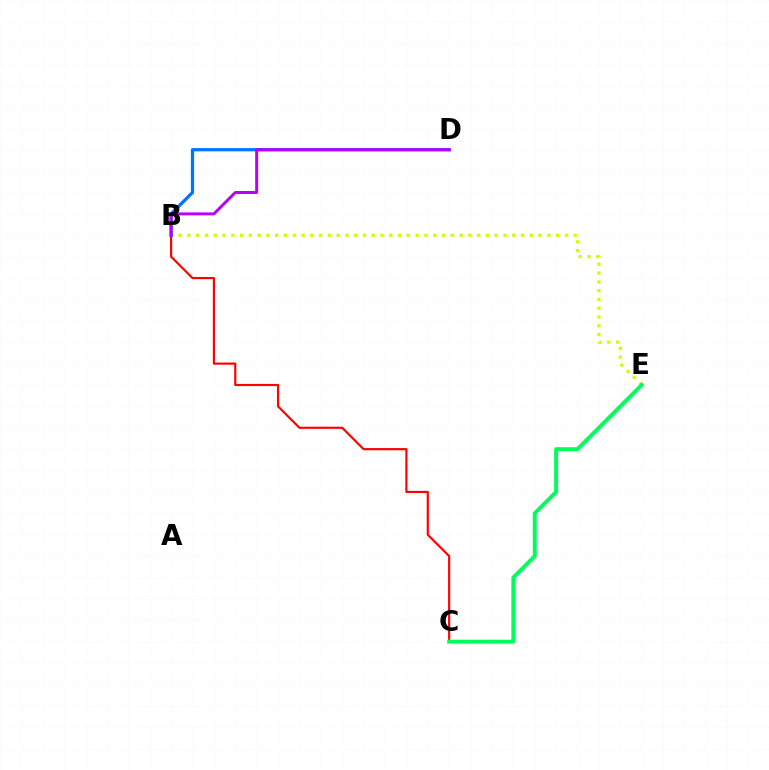{('B', 'C'): [{'color': '#ff0000', 'line_style': 'solid', 'thickness': 1.55}], ('B', 'E'): [{'color': '#d1ff00', 'line_style': 'dotted', 'thickness': 2.39}], ('B', 'D'): [{'color': '#0074ff', 'line_style': 'solid', 'thickness': 2.34}, {'color': '#b900ff', 'line_style': 'solid', 'thickness': 2.14}], ('C', 'E'): [{'color': '#00ff5c', 'line_style': 'solid', 'thickness': 2.85}]}